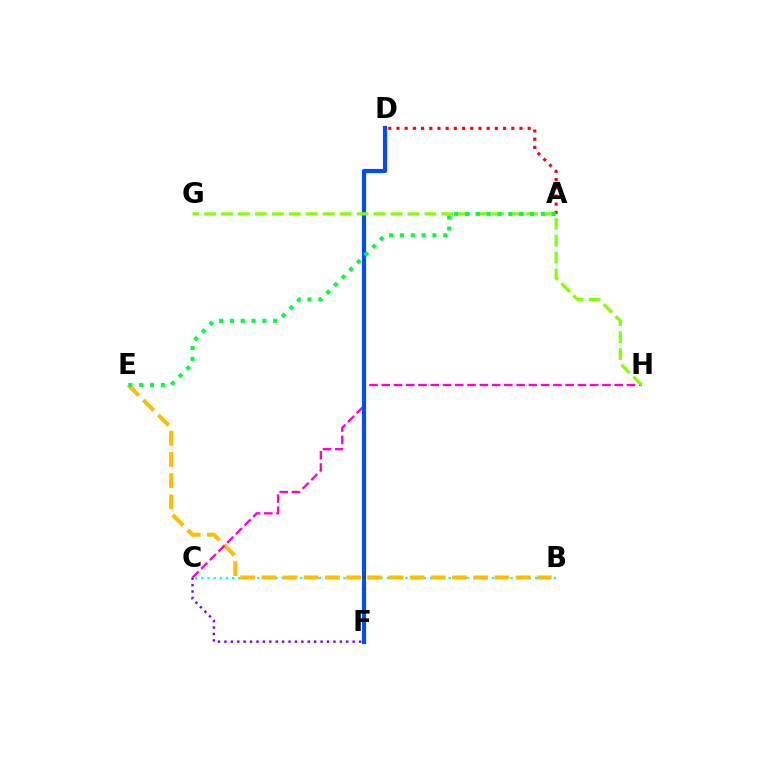{('A', 'D'): [{'color': '#ff0000', 'line_style': 'dotted', 'thickness': 2.23}], ('B', 'C'): [{'color': '#00fff6', 'line_style': 'dotted', 'thickness': 1.68}], ('C', 'F'): [{'color': '#7200ff', 'line_style': 'dotted', 'thickness': 1.74}], ('B', 'E'): [{'color': '#ffbd00', 'line_style': 'dashed', 'thickness': 2.88}], ('C', 'H'): [{'color': '#ff00cf', 'line_style': 'dashed', 'thickness': 1.67}], ('D', 'F'): [{'color': '#004bff', 'line_style': 'solid', 'thickness': 2.97}], ('G', 'H'): [{'color': '#84ff00', 'line_style': 'dashed', 'thickness': 2.3}], ('A', 'E'): [{'color': '#00ff39', 'line_style': 'dotted', 'thickness': 2.94}]}